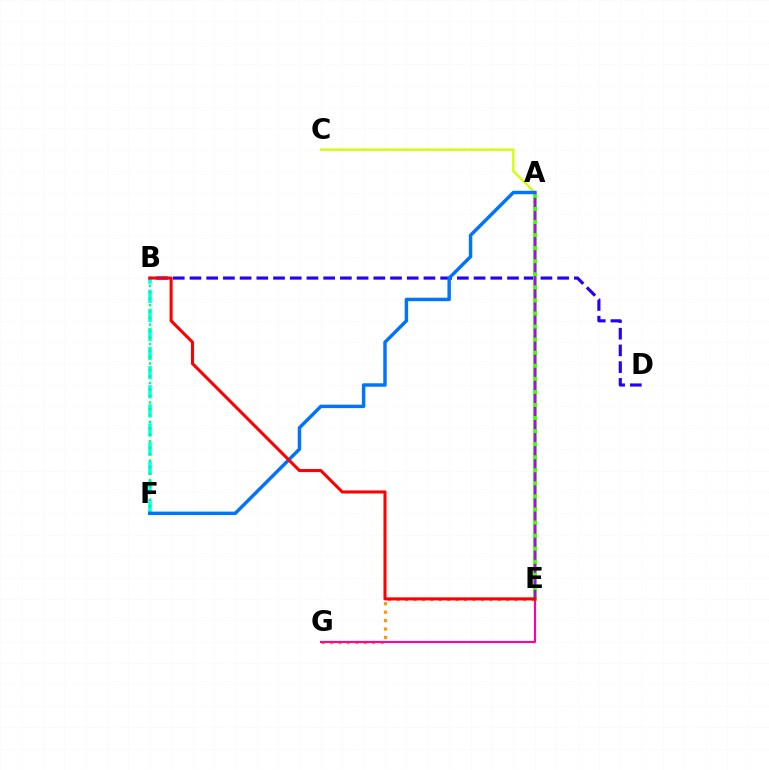{('A', 'C'): [{'color': '#d1ff00', 'line_style': 'solid', 'thickness': 1.68}], ('B', 'D'): [{'color': '#2500ff', 'line_style': 'dashed', 'thickness': 2.27}], ('A', 'E'): [{'color': '#3dff00', 'line_style': 'solid', 'thickness': 2.71}, {'color': '#b900ff', 'line_style': 'dashed', 'thickness': 1.78}], ('B', 'F'): [{'color': '#00fff6', 'line_style': 'dashed', 'thickness': 2.59}, {'color': '#00ff5c', 'line_style': 'dotted', 'thickness': 1.76}], ('A', 'F'): [{'color': '#0074ff', 'line_style': 'solid', 'thickness': 2.48}], ('E', 'G'): [{'color': '#ff9400', 'line_style': 'dotted', 'thickness': 2.29}, {'color': '#ff00ac', 'line_style': 'solid', 'thickness': 1.52}], ('B', 'E'): [{'color': '#ff0000', 'line_style': 'solid', 'thickness': 2.21}]}